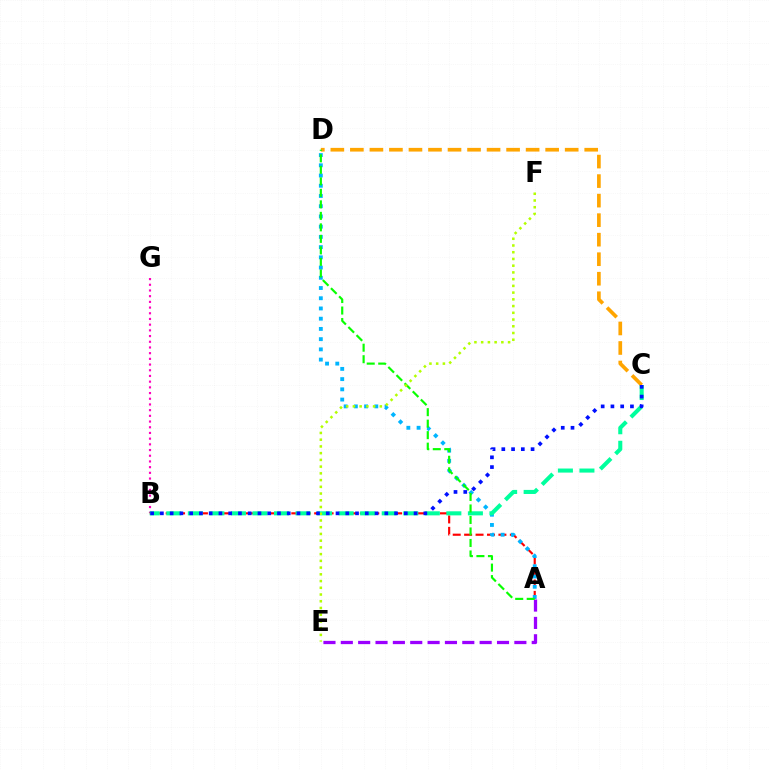{('B', 'G'): [{'color': '#ff00bd', 'line_style': 'dotted', 'thickness': 1.55}], ('A', 'B'): [{'color': '#ff0000', 'line_style': 'dashed', 'thickness': 1.55}], ('C', 'D'): [{'color': '#ffa500', 'line_style': 'dashed', 'thickness': 2.65}], ('A', 'D'): [{'color': '#00b5ff', 'line_style': 'dotted', 'thickness': 2.78}, {'color': '#08ff00', 'line_style': 'dashed', 'thickness': 1.56}], ('B', 'C'): [{'color': '#00ff9d', 'line_style': 'dashed', 'thickness': 2.93}, {'color': '#0010ff', 'line_style': 'dotted', 'thickness': 2.65}], ('A', 'E'): [{'color': '#9b00ff', 'line_style': 'dashed', 'thickness': 2.36}], ('E', 'F'): [{'color': '#b3ff00', 'line_style': 'dotted', 'thickness': 1.83}]}